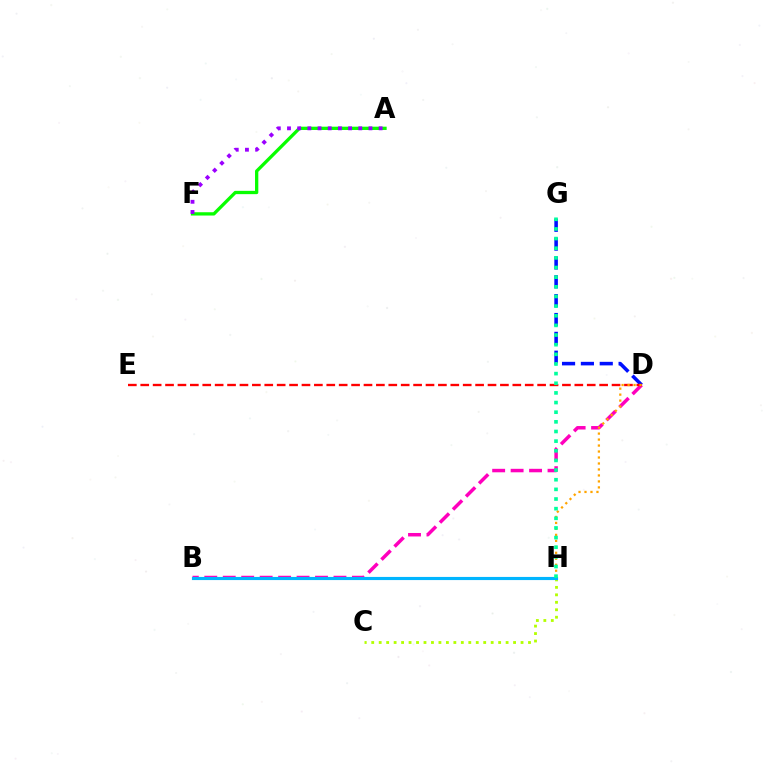{('A', 'F'): [{'color': '#08ff00', 'line_style': 'solid', 'thickness': 2.37}, {'color': '#9b00ff', 'line_style': 'dotted', 'thickness': 2.77}], ('B', 'D'): [{'color': '#ff00bd', 'line_style': 'dashed', 'thickness': 2.51}], ('C', 'H'): [{'color': '#b3ff00', 'line_style': 'dotted', 'thickness': 2.03}], ('D', 'G'): [{'color': '#0010ff', 'line_style': 'dashed', 'thickness': 2.56}], ('D', 'E'): [{'color': '#ff0000', 'line_style': 'dashed', 'thickness': 1.68}], ('D', 'H'): [{'color': '#ffa500', 'line_style': 'dotted', 'thickness': 1.62}], ('B', 'H'): [{'color': '#00b5ff', 'line_style': 'solid', 'thickness': 2.26}], ('G', 'H'): [{'color': '#00ff9d', 'line_style': 'dotted', 'thickness': 2.62}]}